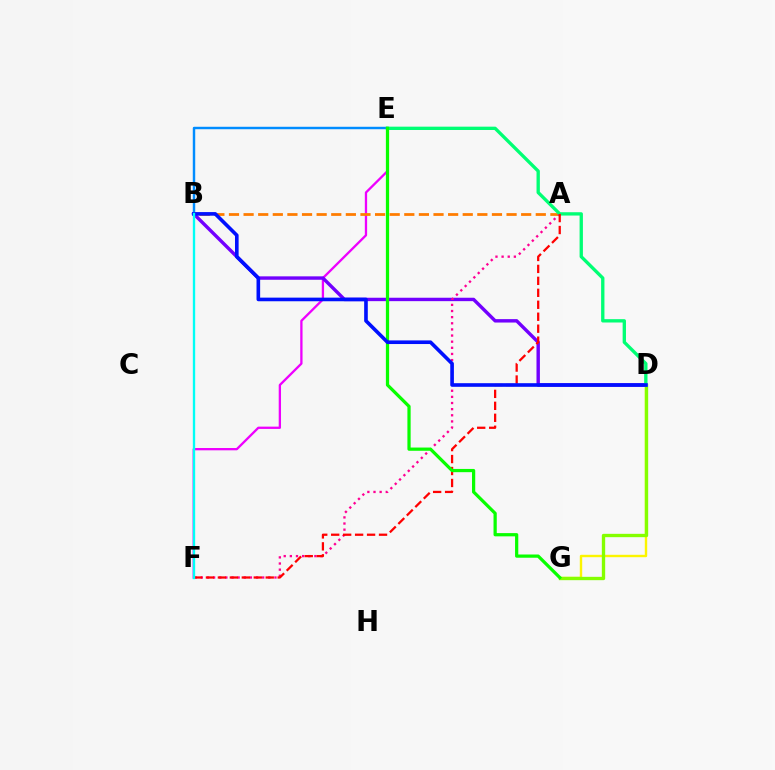{('D', 'G'): [{'color': '#fcf500', 'line_style': 'solid', 'thickness': 1.73}, {'color': '#84ff00', 'line_style': 'solid', 'thickness': 2.41}], ('E', 'F'): [{'color': '#ee00ff', 'line_style': 'solid', 'thickness': 1.65}], ('A', 'B'): [{'color': '#ff7c00', 'line_style': 'dashed', 'thickness': 1.98}], ('B', 'D'): [{'color': '#7200ff', 'line_style': 'solid', 'thickness': 2.46}, {'color': '#0010ff', 'line_style': 'solid', 'thickness': 2.61}], ('B', 'E'): [{'color': '#008cff', 'line_style': 'solid', 'thickness': 1.76}], ('A', 'F'): [{'color': '#ff0094', 'line_style': 'dotted', 'thickness': 1.67}, {'color': '#ff0000', 'line_style': 'dashed', 'thickness': 1.62}], ('D', 'E'): [{'color': '#00ff74', 'line_style': 'solid', 'thickness': 2.4}], ('E', 'G'): [{'color': '#08ff00', 'line_style': 'solid', 'thickness': 2.33}], ('B', 'F'): [{'color': '#00fff6', 'line_style': 'solid', 'thickness': 1.68}]}